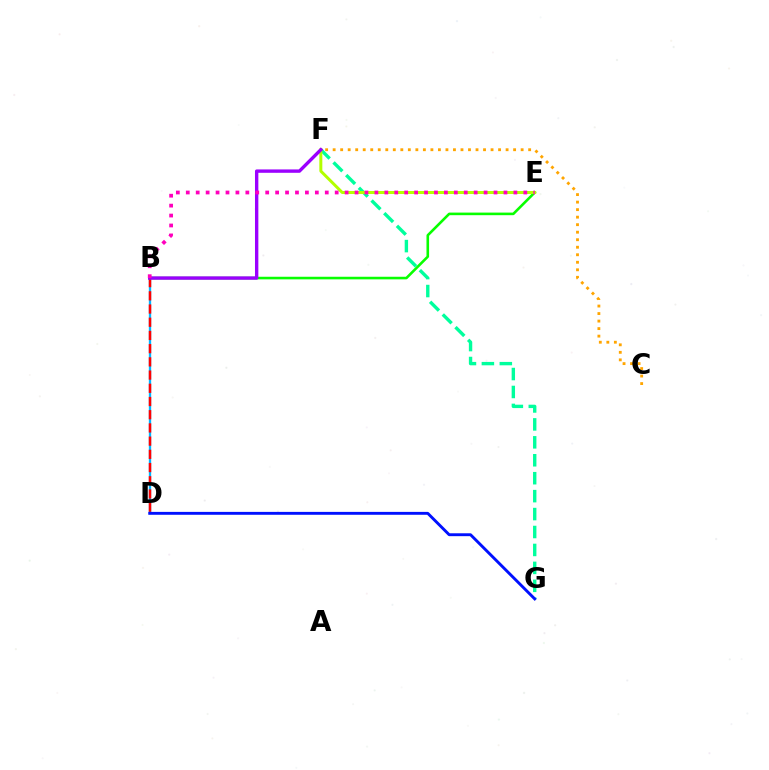{('B', 'D'): [{'color': '#00b5ff', 'line_style': 'solid', 'thickness': 1.68}, {'color': '#ff0000', 'line_style': 'dashed', 'thickness': 1.79}], ('B', 'E'): [{'color': '#08ff00', 'line_style': 'solid', 'thickness': 1.87}, {'color': '#ff00bd', 'line_style': 'dotted', 'thickness': 2.7}], ('F', 'G'): [{'color': '#00ff9d', 'line_style': 'dashed', 'thickness': 2.44}], ('E', 'F'): [{'color': '#b3ff00', 'line_style': 'solid', 'thickness': 2.14}], ('D', 'G'): [{'color': '#0010ff', 'line_style': 'solid', 'thickness': 2.08}], ('B', 'F'): [{'color': '#9b00ff', 'line_style': 'solid', 'thickness': 2.43}], ('C', 'F'): [{'color': '#ffa500', 'line_style': 'dotted', 'thickness': 2.04}]}